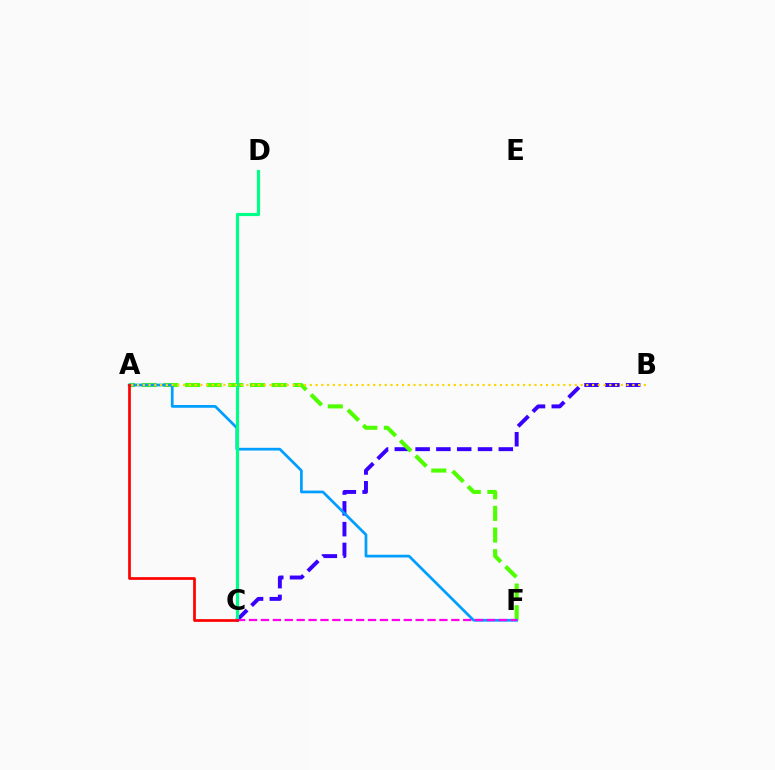{('B', 'C'): [{'color': '#3700ff', 'line_style': 'dashed', 'thickness': 2.83}], ('A', 'F'): [{'color': '#4fff00', 'line_style': 'dashed', 'thickness': 2.94}, {'color': '#009eff', 'line_style': 'solid', 'thickness': 1.96}], ('C', 'D'): [{'color': '#00ff86', 'line_style': 'solid', 'thickness': 2.28}], ('C', 'F'): [{'color': '#ff00ed', 'line_style': 'dashed', 'thickness': 1.62}], ('A', 'C'): [{'color': '#ff0000', 'line_style': 'solid', 'thickness': 1.95}], ('A', 'B'): [{'color': '#ffd500', 'line_style': 'dotted', 'thickness': 1.57}]}